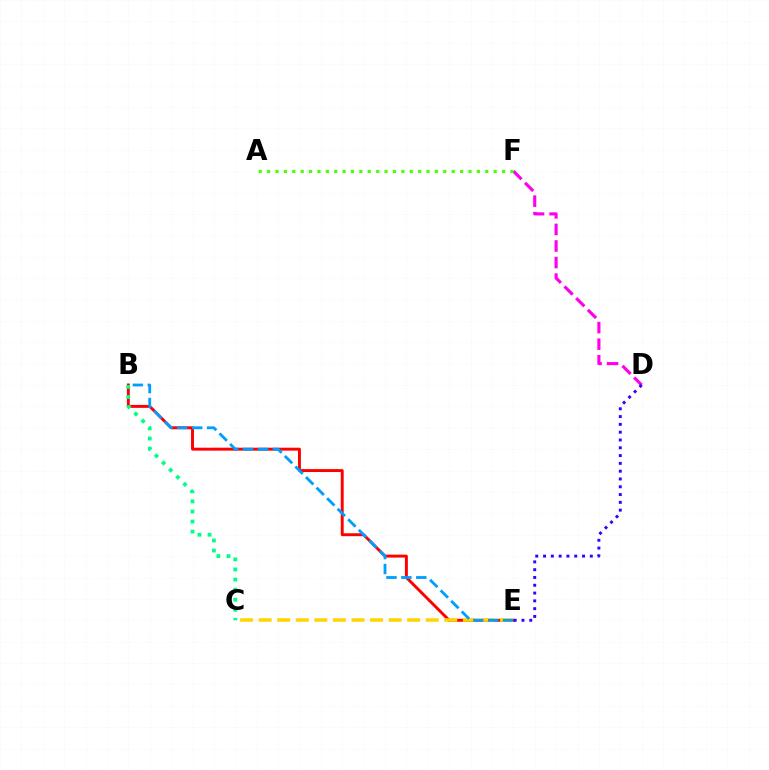{('B', 'E'): [{'color': '#ff0000', 'line_style': 'solid', 'thickness': 2.11}, {'color': '#009eff', 'line_style': 'dashed', 'thickness': 2.03}], ('D', 'F'): [{'color': '#ff00ed', 'line_style': 'dashed', 'thickness': 2.25}], ('C', 'E'): [{'color': '#ffd500', 'line_style': 'dashed', 'thickness': 2.52}], ('B', 'C'): [{'color': '#00ff86', 'line_style': 'dotted', 'thickness': 2.74}], ('D', 'E'): [{'color': '#3700ff', 'line_style': 'dotted', 'thickness': 2.12}], ('A', 'F'): [{'color': '#4fff00', 'line_style': 'dotted', 'thickness': 2.28}]}